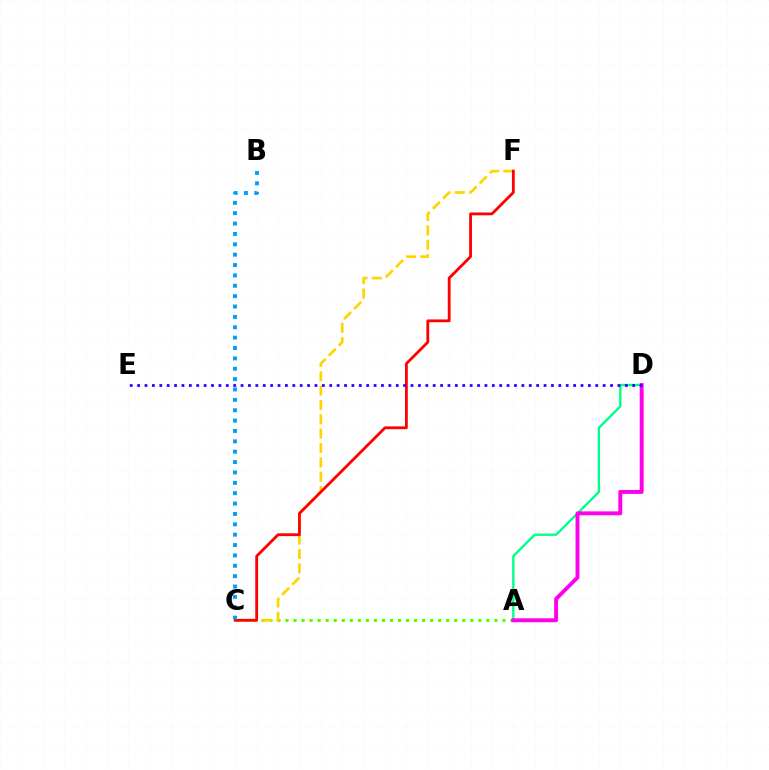{('A', 'D'): [{'color': '#00ff86', 'line_style': 'solid', 'thickness': 1.68}, {'color': '#ff00ed', 'line_style': 'solid', 'thickness': 2.82}], ('A', 'C'): [{'color': '#4fff00', 'line_style': 'dotted', 'thickness': 2.18}], ('C', 'F'): [{'color': '#ffd500', 'line_style': 'dashed', 'thickness': 1.95}, {'color': '#ff0000', 'line_style': 'solid', 'thickness': 2.02}], ('D', 'E'): [{'color': '#3700ff', 'line_style': 'dotted', 'thickness': 2.01}], ('B', 'C'): [{'color': '#009eff', 'line_style': 'dotted', 'thickness': 2.82}]}